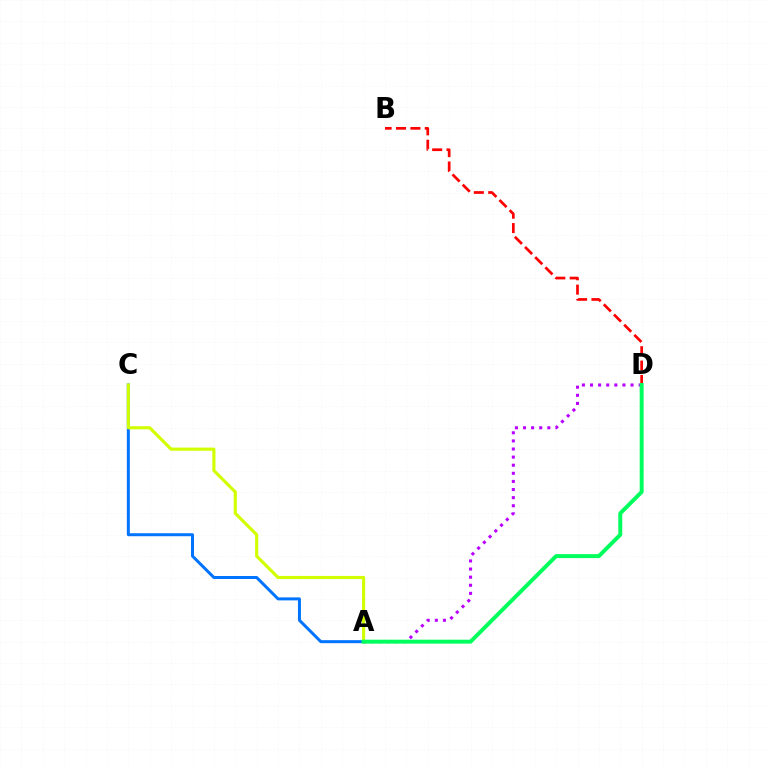{('A', 'D'): [{'color': '#b900ff', 'line_style': 'dotted', 'thickness': 2.2}, {'color': '#00ff5c', 'line_style': 'solid', 'thickness': 2.85}], ('B', 'D'): [{'color': '#ff0000', 'line_style': 'dashed', 'thickness': 1.95}], ('A', 'C'): [{'color': '#0074ff', 'line_style': 'solid', 'thickness': 2.16}, {'color': '#d1ff00', 'line_style': 'solid', 'thickness': 2.27}]}